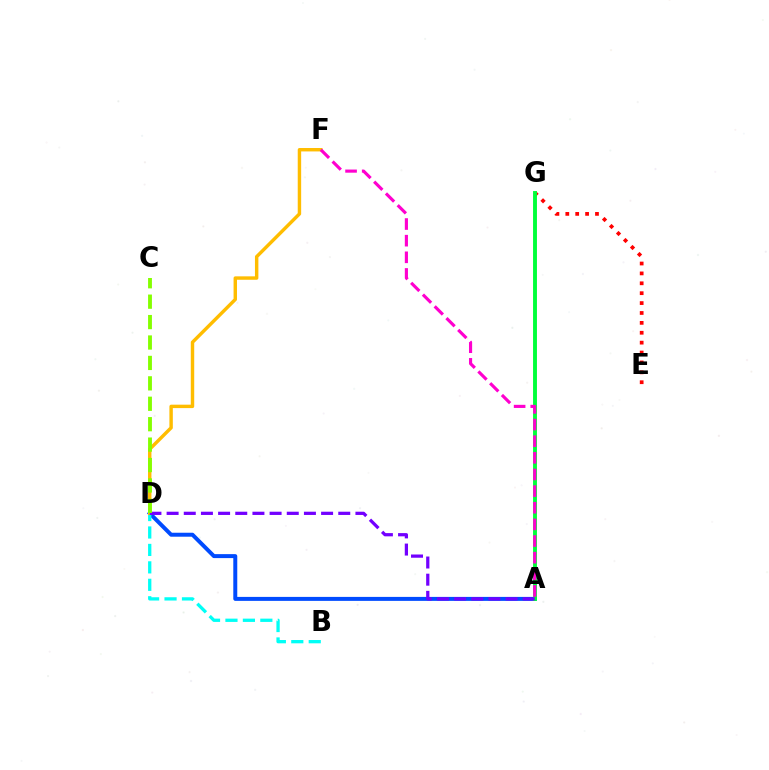{('A', 'D'): [{'color': '#004bff', 'line_style': 'solid', 'thickness': 2.86}, {'color': '#7200ff', 'line_style': 'dashed', 'thickness': 2.33}], ('B', 'D'): [{'color': '#00fff6', 'line_style': 'dashed', 'thickness': 2.37}], ('E', 'G'): [{'color': '#ff0000', 'line_style': 'dotted', 'thickness': 2.69}], ('D', 'F'): [{'color': '#ffbd00', 'line_style': 'solid', 'thickness': 2.47}], ('A', 'G'): [{'color': '#00ff39', 'line_style': 'solid', 'thickness': 2.8}], ('C', 'D'): [{'color': '#84ff00', 'line_style': 'dashed', 'thickness': 2.77}], ('A', 'F'): [{'color': '#ff00cf', 'line_style': 'dashed', 'thickness': 2.26}]}